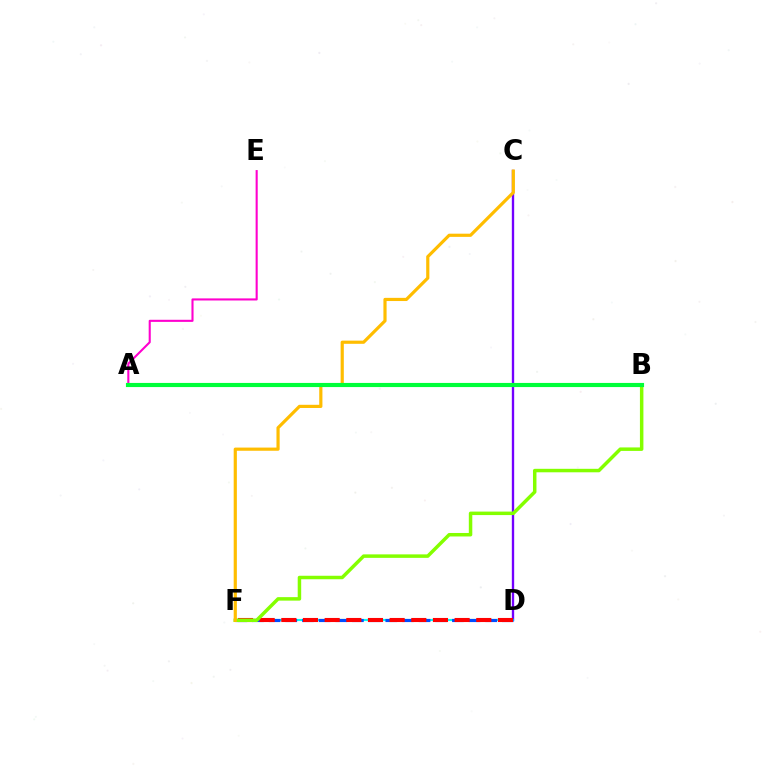{('C', 'D'): [{'color': '#7200ff', 'line_style': 'solid', 'thickness': 1.69}], ('D', 'F'): [{'color': '#00fff6', 'line_style': 'solid', 'thickness': 1.55}, {'color': '#004bff', 'line_style': 'dashed', 'thickness': 2.26}, {'color': '#ff0000', 'line_style': 'dashed', 'thickness': 2.94}], ('A', 'E'): [{'color': '#ff00cf', 'line_style': 'solid', 'thickness': 1.51}], ('B', 'F'): [{'color': '#84ff00', 'line_style': 'solid', 'thickness': 2.51}], ('C', 'F'): [{'color': '#ffbd00', 'line_style': 'solid', 'thickness': 2.29}], ('A', 'B'): [{'color': '#00ff39', 'line_style': 'solid', 'thickness': 2.98}]}